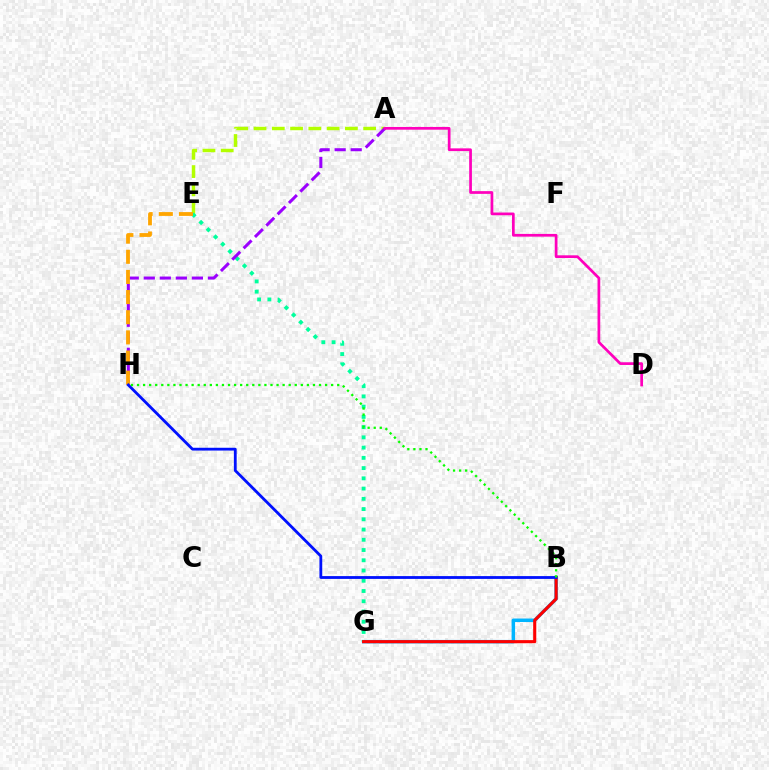{('A', 'E'): [{'color': '#b3ff00', 'line_style': 'dashed', 'thickness': 2.48}], ('B', 'G'): [{'color': '#00b5ff', 'line_style': 'solid', 'thickness': 2.51}, {'color': '#ff0000', 'line_style': 'solid', 'thickness': 2.23}], ('E', 'G'): [{'color': '#00ff9d', 'line_style': 'dotted', 'thickness': 2.78}], ('A', 'H'): [{'color': '#9b00ff', 'line_style': 'dashed', 'thickness': 2.18}], ('E', 'H'): [{'color': '#ffa500', 'line_style': 'dashed', 'thickness': 2.74}], ('B', 'H'): [{'color': '#0010ff', 'line_style': 'solid', 'thickness': 2.02}, {'color': '#08ff00', 'line_style': 'dotted', 'thickness': 1.65}], ('A', 'D'): [{'color': '#ff00bd', 'line_style': 'solid', 'thickness': 1.96}]}